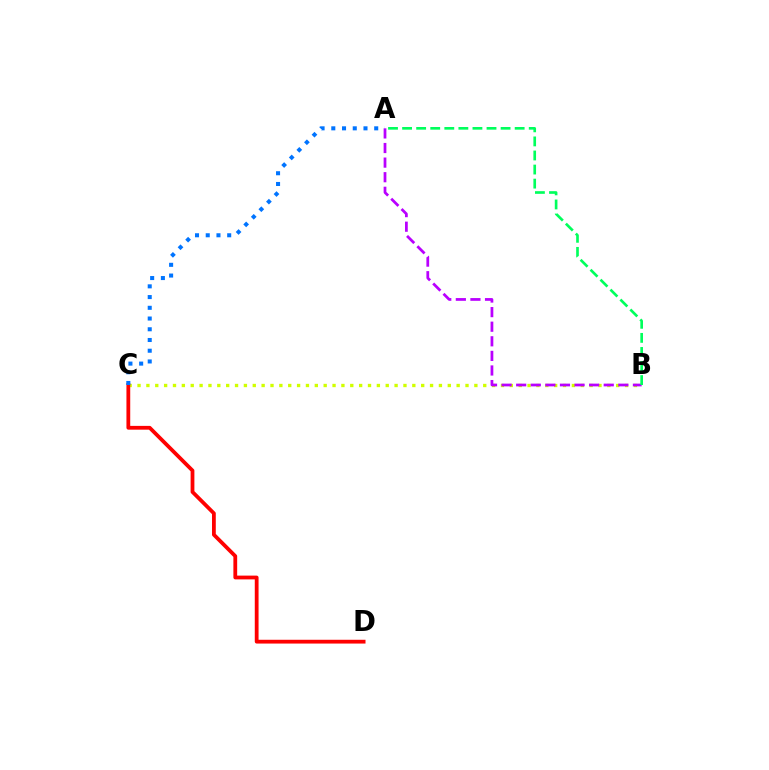{('B', 'C'): [{'color': '#d1ff00', 'line_style': 'dotted', 'thickness': 2.41}], ('A', 'B'): [{'color': '#b900ff', 'line_style': 'dashed', 'thickness': 1.98}, {'color': '#00ff5c', 'line_style': 'dashed', 'thickness': 1.91}], ('C', 'D'): [{'color': '#ff0000', 'line_style': 'solid', 'thickness': 2.72}], ('A', 'C'): [{'color': '#0074ff', 'line_style': 'dotted', 'thickness': 2.91}]}